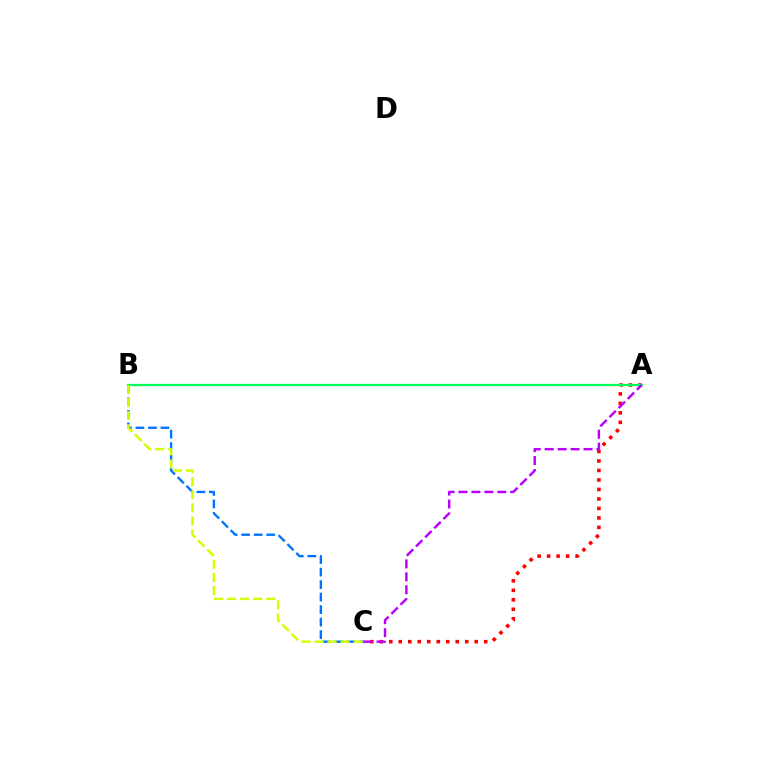{('B', 'C'): [{'color': '#0074ff', 'line_style': 'dashed', 'thickness': 1.7}, {'color': '#d1ff00', 'line_style': 'dashed', 'thickness': 1.78}], ('A', 'C'): [{'color': '#ff0000', 'line_style': 'dotted', 'thickness': 2.58}, {'color': '#b900ff', 'line_style': 'dashed', 'thickness': 1.76}], ('A', 'B'): [{'color': '#00ff5c', 'line_style': 'solid', 'thickness': 1.62}]}